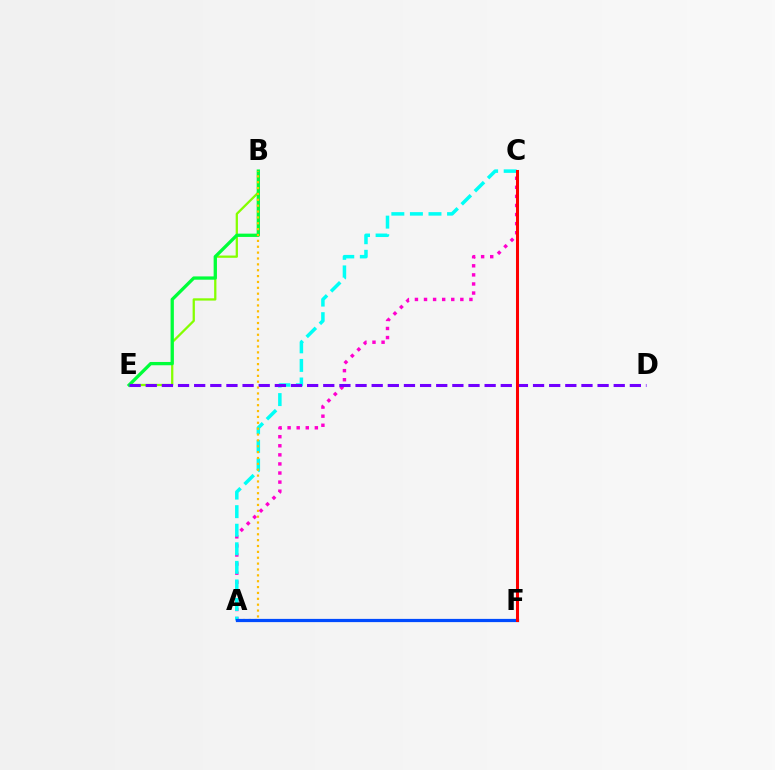{('B', 'E'): [{'color': '#84ff00', 'line_style': 'solid', 'thickness': 1.64}, {'color': '#00ff39', 'line_style': 'solid', 'thickness': 2.37}], ('A', 'C'): [{'color': '#ff00cf', 'line_style': 'dotted', 'thickness': 2.47}, {'color': '#00fff6', 'line_style': 'dashed', 'thickness': 2.52}], ('D', 'E'): [{'color': '#7200ff', 'line_style': 'dashed', 'thickness': 2.19}], ('A', 'B'): [{'color': '#ffbd00', 'line_style': 'dotted', 'thickness': 1.59}], ('A', 'F'): [{'color': '#004bff', 'line_style': 'solid', 'thickness': 2.32}], ('C', 'F'): [{'color': '#ff0000', 'line_style': 'solid', 'thickness': 2.18}]}